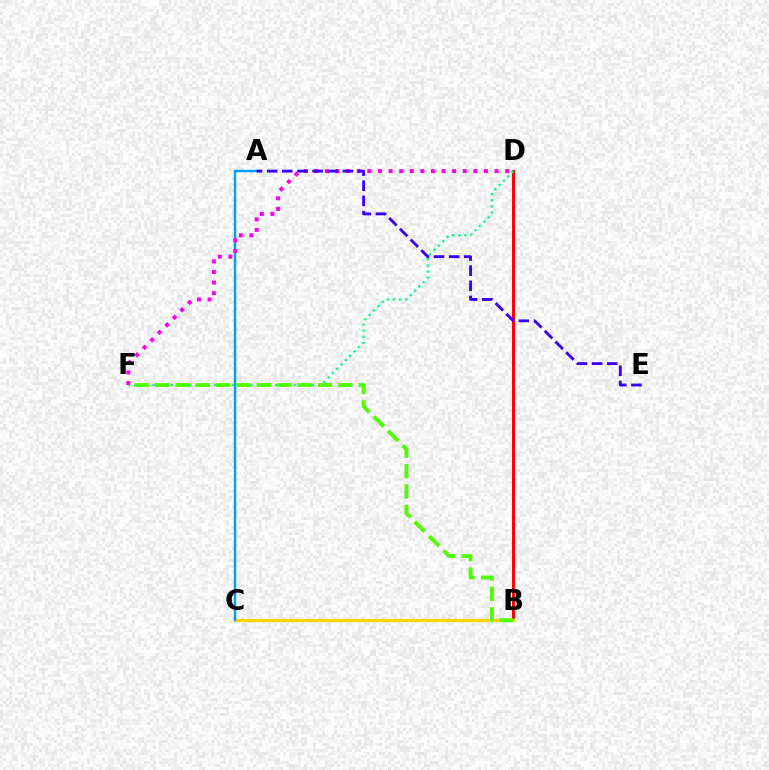{('B', 'D'): [{'color': '#ff0000', 'line_style': 'solid', 'thickness': 2.14}], ('B', 'C'): [{'color': '#ffd500', 'line_style': 'solid', 'thickness': 2.34}], ('D', 'F'): [{'color': '#00ff86', 'line_style': 'dotted', 'thickness': 1.67}, {'color': '#ff00ed', 'line_style': 'dotted', 'thickness': 2.88}], ('A', 'C'): [{'color': '#009eff', 'line_style': 'solid', 'thickness': 1.75}], ('B', 'F'): [{'color': '#4fff00', 'line_style': 'dashed', 'thickness': 2.77}], ('A', 'E'): [{'color': '#3700ff', 'line_style': 'dashed', 'thickness': 2.06}]}